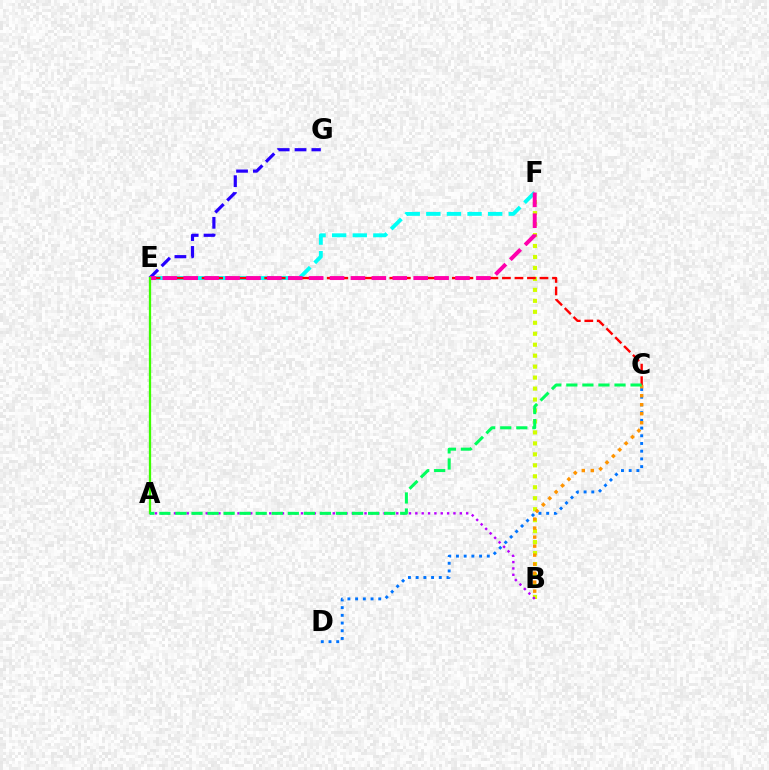{('B', 'F'): [{'color': '#d1ff00', 'line_style': 'dotted', 'thickness': 2.98}], ('E', 'F'): [{'color': '#00fff6', 'line_style': 'dashed', 'thickness': 2.8}, {'color': '#ff00ac', 'line_style': 'dashed', 'thickness': 2.84}], ('E', 'G'): [{'color': '#2500ff', 'line_style': 'dashed', 'thickness': 2.29}], ('C', 'D'): [{'color': '#0074ff', 'line_style': 'dotted', 'thickness': 2.09}], ('C', 'E'): [{'color': '#ff0000', 'line_style': 'dashed', 'thickness': 1.7}], ('B', 'C'): [{'color': '#ff9400', 'line_style': 'dotted', 'thickness': 2.45}], ('A', 'B'): [{'color': '#b900ff', 'line_style': 'dotted', 'thickness': 1.73}], ('A', 'E'): [{'color': '#3dff00', 'line_style': 'solid', 'thickness': 1.64}], ('A', 'C'): [{'color': '#00ff5c', 'line_style': 'dashed', 'thickness': 2.18}]}